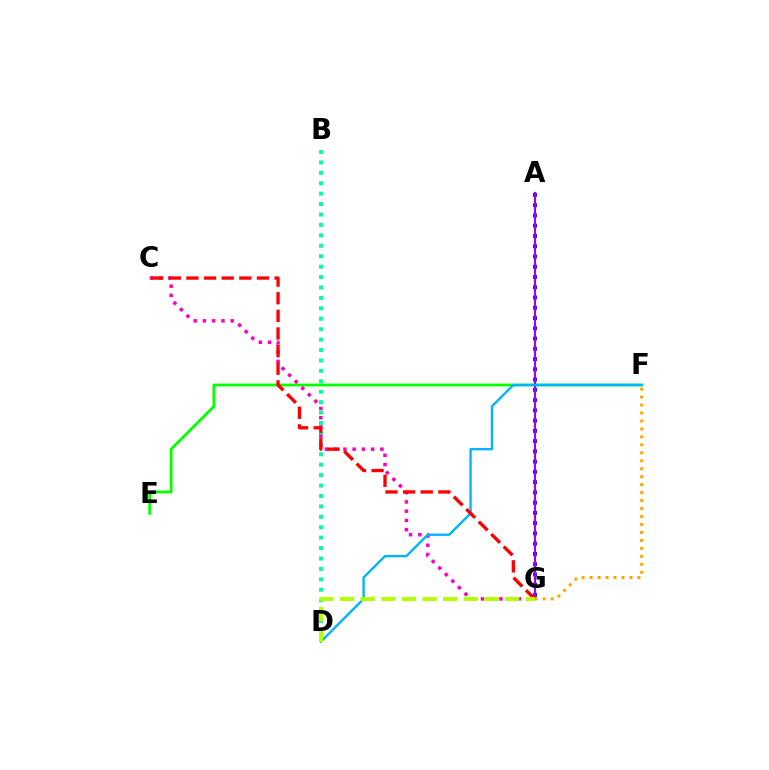{('E', 'F'): [{'color': '#08ff00', 'line_style': 'solid', 'thickness': 2.03}], ('A', 'G'): [{'color': '#0010ff', 'line_style': 'dotted', 'thickness': 2.79}, {'color': '#9b00ff', 'line_style': 'solid', 'thickness': 1.53}], ('B', 'D'): [{'color': '#00ff9d', 'line_style': 'dotted', 'thickness': 2.83}], ('C', 'G'): [{'color': '#ff00bd', 'line_style': 'dotted', 'thickness': 2.51}, {'color': '#ff0000', 'line_style': 'dashed', 'thickness': 2.4}], ('D', 'F'): [{'color': '#00b5ff', 'line_style': 'solid', 'thickness': 1.71}], ('D', 'G'): [{'color': '#b3ff00', 'line_style': 'dashed', 'thickness': 2.8}], ('F', 'G'): [{'color': '#ffa500', 'line_style': 'dotted', 'thickness': 2.16}]}